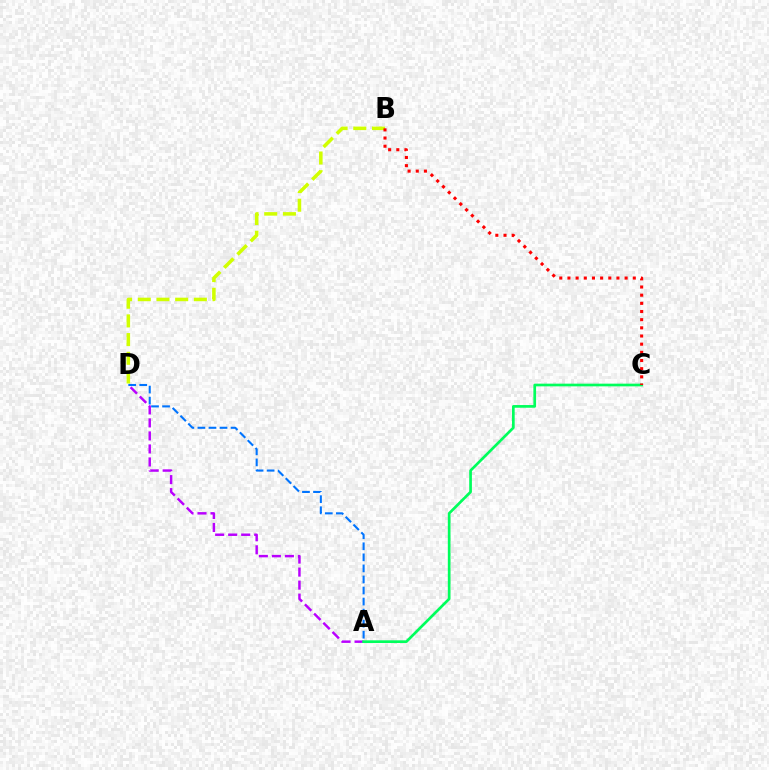{('B', 'D'): [{'color': '#d1ff00', 'line_style': 'dashed', 'thickness': 2.54}], ('A', 'D'): [{'color': '#b900ff', 'line_style': 'dashed', 'thickness': 1.77}, {'color': '#0074ff', 'line_style': 'dashed', 'thickness': 1.5}], ('A', 'C'): [{'color': '#00ff5c', 'line_style': 'solid', 'thickness': 1.94}], ('B', 'C'): [{'color': '#ff0000', 'line_style': 'dotted', 'thickness': 2.22}]}